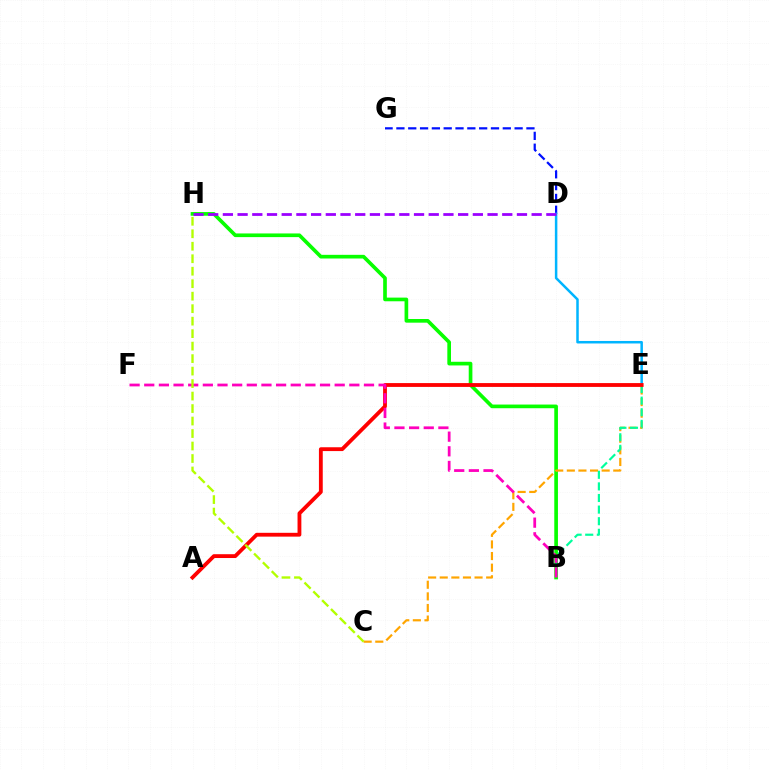{('B', 'H'): [{'color': '#08ff00', 'line_style': 'solid', 'thickness': 2.64}], ('D', 'G'): [{'color': '#0010ff', 'line_style': 'dashed', 'thickness': 1.61}], ('C', 'E'): [{'color': '#ffa500', 'line_style': 'dashed', 'thickness': 1.58}], ('D', 'E'): [{'color': '#00b5ff', 'line_style': 'solid', 'thickness': 1.8}], ('B', 'E'): [{'color': '#00ff9d', 'line_style': 'dashed', 'thickness': 1.58}], ('A', 'E'): [{'color': '#ff0000', 'line_style': 'solid', 'thickness': 2.75}], ('B', 'F'): [{'color': '#ff00bd', 'line_style': 'dashed', 'thickness': 1.99}], ('C', 'H'): [{'color': '#b3ff00', 'line_style': 'dashed', 'thickness': 1.7}], ('D', 'H'): [{'color': '#9b00ff', 'line_style': 'dashed', 'thickness': 2.0}]}